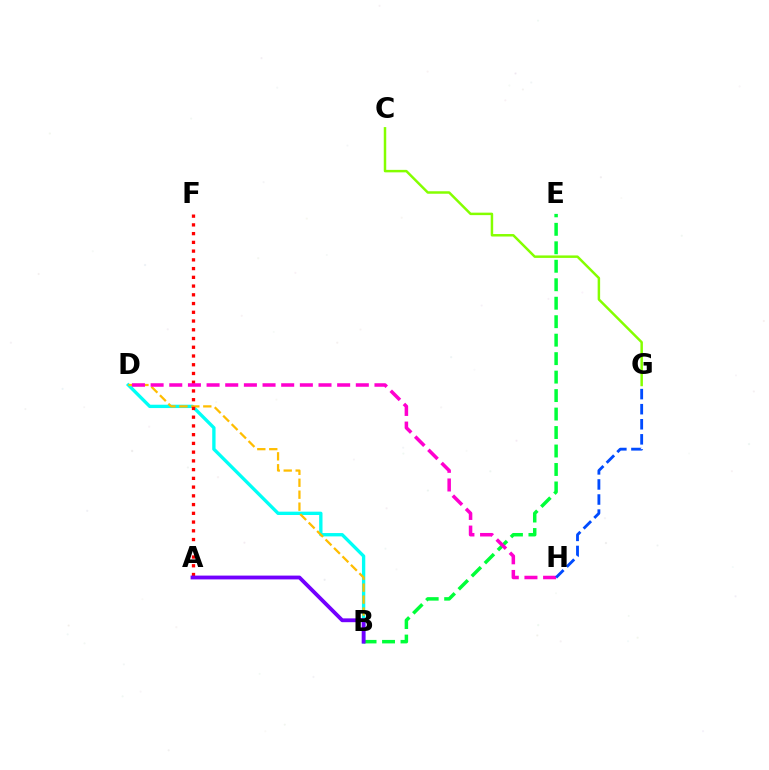{('B', 'D'): [{'color': '#00fff6', 'line_style': 'solid', 'thickness': 2.4}, {'color': '#ffbd00', 'line_style': 'dashed', 'thickness': 1.62}], ('B', 'E'): [{'color': '#00ff39', 'line_style': 'dashed', 'thickness': 2.51}], ('A', 'F'): [{'color': '#ff0000', 'line_style': 'dotted', 'thickness': 2.37}], ('D', 'H'): [{'color': '#ff00cf', 'line_style': 'dashed', 'thickness': 2.53}], ('G', 'H'): [{'color': '#004bff', 'line_style': 'dashed', 'thickness': 2.05}], ('C', 'G'): [{'color': '#84ff00', 'line_style': 'solid', 'thickness': 1.79}], ('A', 'B'): [{'color': '#7200ff', 'line_style': 'solid', 'thickness': 2.75}]}